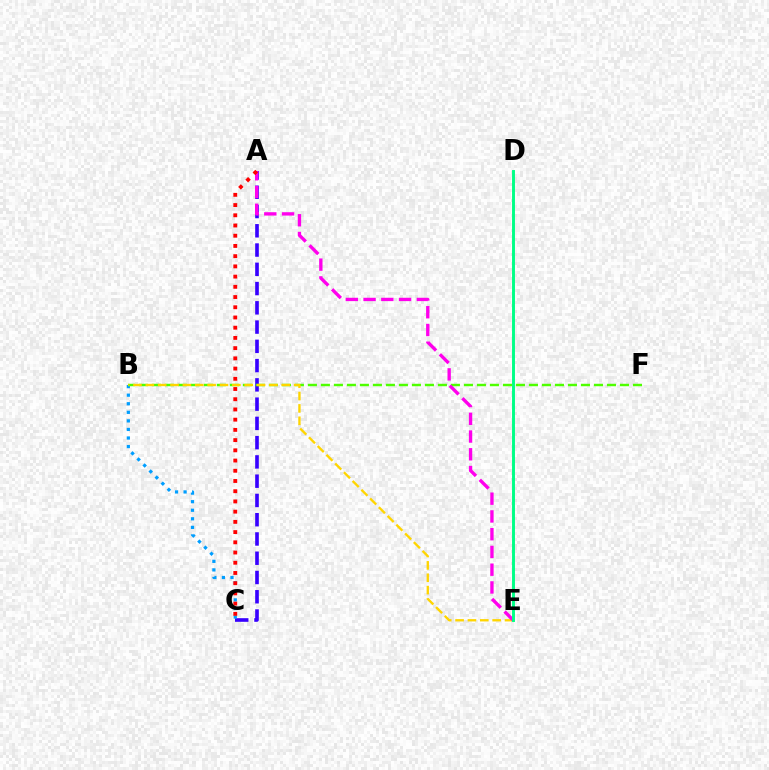{('A', 'C'): [{'color': '#3700ff', 'line_style': 'dashed', 'thickness': 2.62}, {'color': '#ff0000', 'line_style': 'dotted', 'thickness': 2.78}], ('B', 'C'): [{'color': '#009eff', 'line_style': 'dotted', 'thickness': 2.33}], ('B', 'F'): [{'color': '#4fff00', 'line_style': 'dashed', 'thickness': 1.77}], ('B', 'E'): [{'color': '#ffd500', 'line_style': 'dashed', 'thickness': 1.68}], ('A', 'E'): [{'color': '#ff00ed', 'line_style': 'dashed', 'thickness': 2.41}], ('D', 'E'): [{'color': '#00ff86', 'line_style': 'solid', 'thickness': 2.1}]}